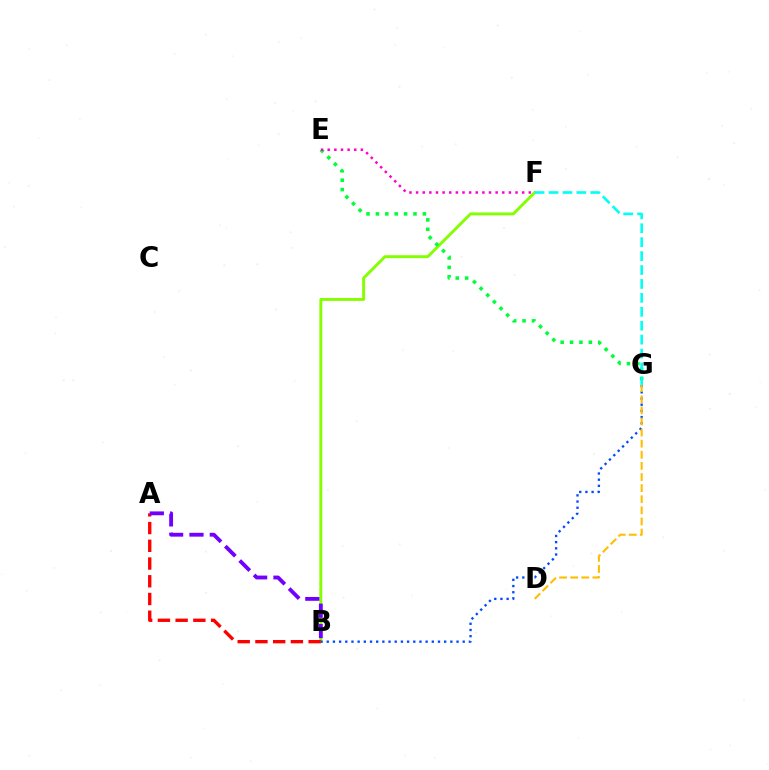{('B', 'F'): [{'color': '#84ff00', 'line_style': 'solid', 'thickness': 2.1}], ('E', 'G'): [{'color': '#00ff39', 'line_style': 'dotted', 'thickness': 2.55}], ('A', 'B'): [{'color': '#ff0000', 'line_style': 'dashed', 'thickness': 2.41}, {'color': '#7200ff', 'line_style': 'dashed', 'thickness': 2.76}], ('B', 'G'): [{'color': '#004bff', 'line_style': 'dotted', 'thickness': 1.68}], ('F', 'G'): [{'color': '#00fff6', 'line_style': 'dashed', 'thickness': 1.89}], ('D', 'G'): [{'color': '#ffbd00', 'line_style': 'dashed', 'thickness': 1.51}], ('E', 'F'): [{'color': '#ff00cf', 'line_style': 'dotted', 'thickness': 1.8}]}